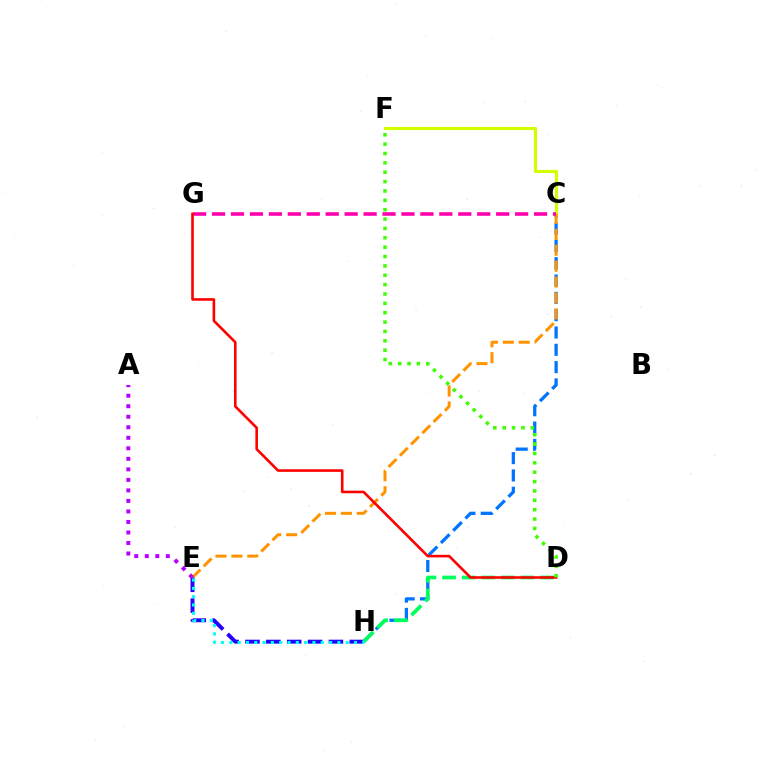{('C', 'H'): [{'color': '#0074ff', 'line_style': 'dashed', 'thickness': 2.35}], ('C', 'F'): [{'color': '#d1ff00', 'line_style': 'solid', 'thickness': 2.27}], ('C', 'E'): [{'color': '#ff9400', 'line_style': 'dashed', 'thickness': 2.16}], ('E', 'H'): [{'color': '#2500ff', 'line_style': 'dashed', 'thickness': 2.83}, {'color': '#00fff6', 'line_style': 'dotted', 'thickness': 2.26}], ('D', 'H'): [{'color': '#00ff5c', 'line_style': 'dashed', 'thickness': 2.67}], ('C', 'G'): [{'color': '#ff00ac', 'line_style': 'dashed', 'thickness': 2.57}], ('A', 'E'): [{'color': '#b900ff', 'line_style': 'dotted', 'thickness': 2.86}], ('D', 'G'): [{'color': '#ff0000', 'line_style': 'solid', 'thickness': 1.88}], ('D', 'F'): [{'color': '#3dff00', 'line_style': 'dotted', 'thickness': 2.54}]}